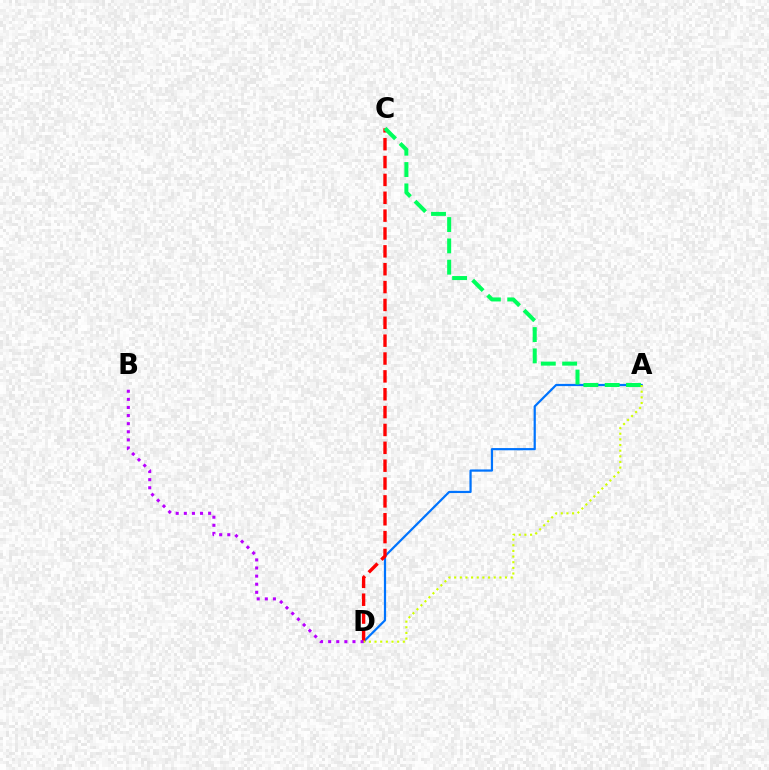{('A', 'D'): [{'color': '#0074ff', 'line_style': 'solid', 'thickness': 1.6}, {'color': '#d1ff00', 'line_style': 'dotted', 'thickness': 1.54}], ('C', 'D'): [{'color': '#ff0000', 'line_style': 'dashed', 'thickness': 2.43}], ('B', 'D'): [{'color': '#b900ff', 'line_style': 'dotted', 'thickness': 2.2}], ('A', 'C'): [{'color': '#00ff5c', 'line_style': 'dashed', 'thickness': 2.9}]}